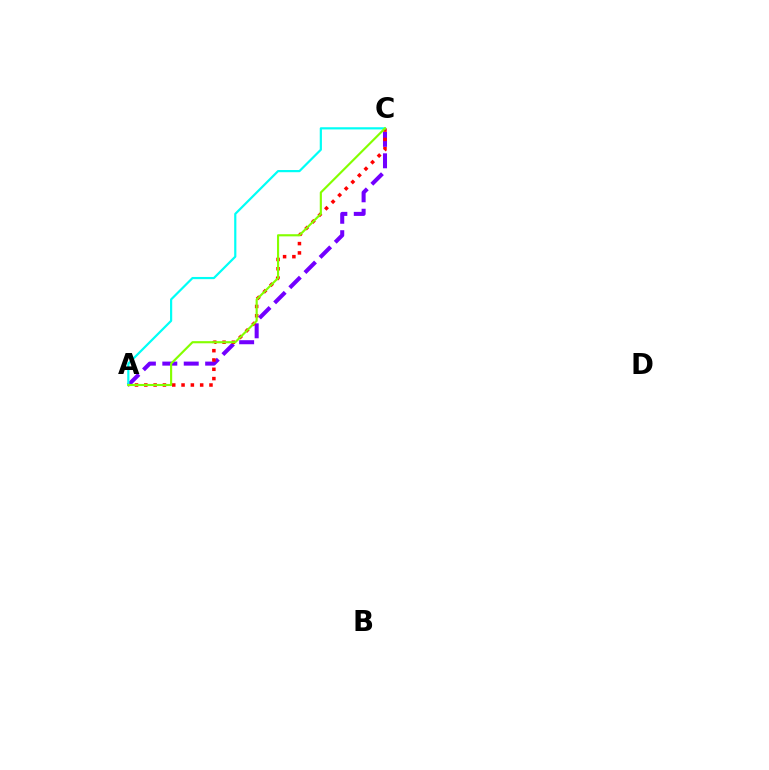{('A', 'C'): [{'color': '#7200ff', 'line_style': 'dashed', 'thickness': 2.91}, {'color': '#ff0000', 'line_style': 'dotted', 'thickness': 2.53}, {'color': '#00fff6', 'line_style': 'solid', 'thickness': 1.58}, {'color': '#84ff00', 'line_style': 'solid', 'thickness': 1.54}]}